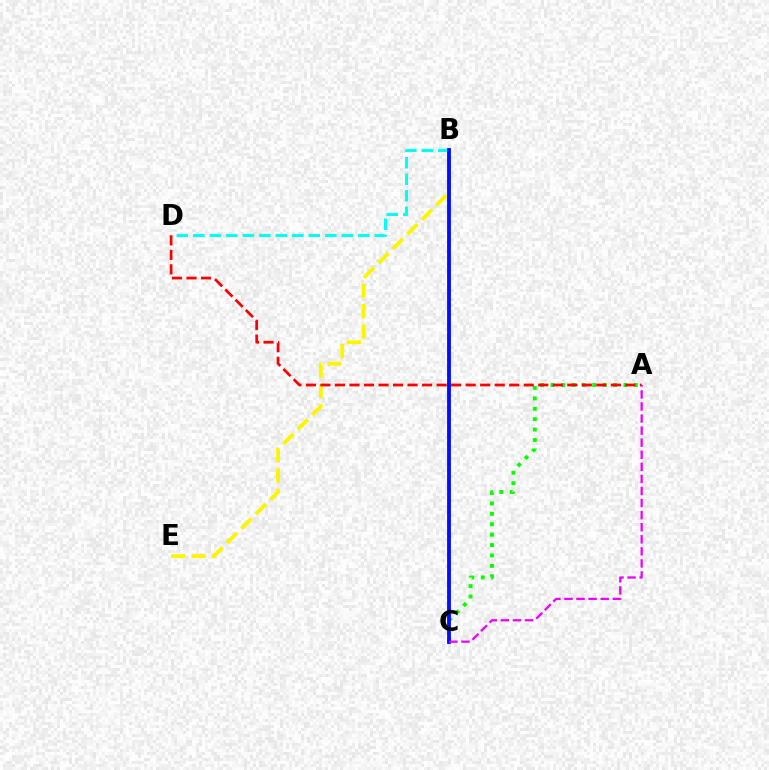{('A', 'C'): [{'color': '#08ff00', 'line_style': 'dotted', 'thickness': 2.83}, {'color': '#ee00ff', 'line_style': 'dashed', 'thickness': 1.64}], ('B', 'E'): [{'color': '#fcf500', 'line_style': 'dashed', 'thickness': 2.77}], ('B', 'D'): [{'color': '#00fff6', 'line_style': 'dashed', 'thickness': 2.24}], ('B', 'C'): [{'color': '#0010ff', 'line_style': 'solid', 'thickness': 2.77}], ('A', 'D'): [{'color': '#ff0000', 'line_style': 'dashed', 'thickness': 1.97}]}